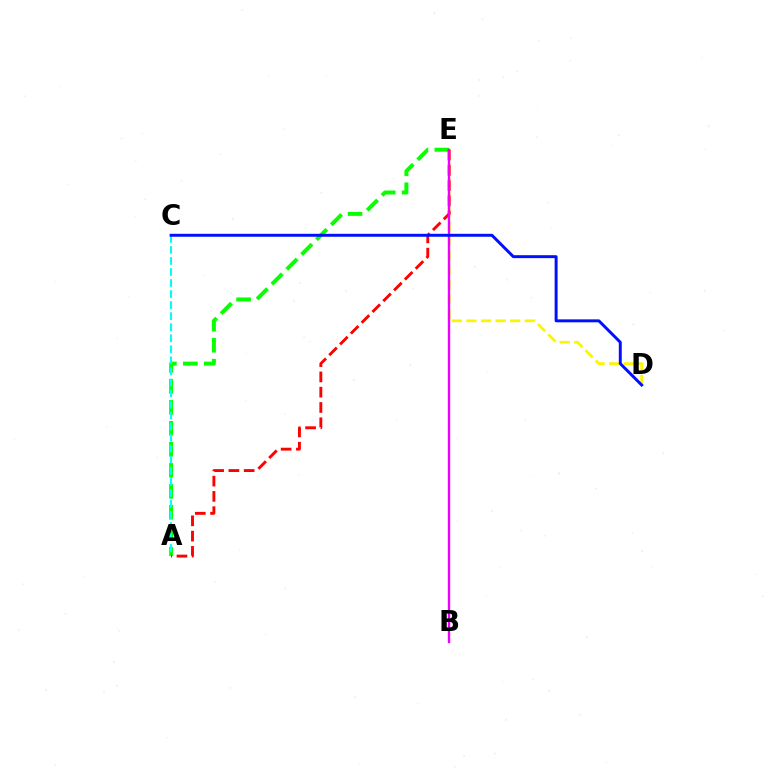{('D', 'E'): [{'color': '#fcf500', 'line_style': 'dashed', 'thickness': 1.98}], ('A', 'E'): [{'color': '#08ff00', 'line_style': 'dashed', 'thickness': 2.85}, {'color': '#ff0000', 'line_style': 'dashed', 'thickness': 2.08}], ('A', 'C'): [{'color': '#00fff6', 'line_style': 'dashed', 'thickness': 1.5}], ('B', 'E'): [{'color': '#ee00ff', 'line_style': 'solid', 'thickness': 1.7}], ('C', 'D'): [{'color': '#0010ff', 'line_style': 'solid', 'thickness': 2.12}]}